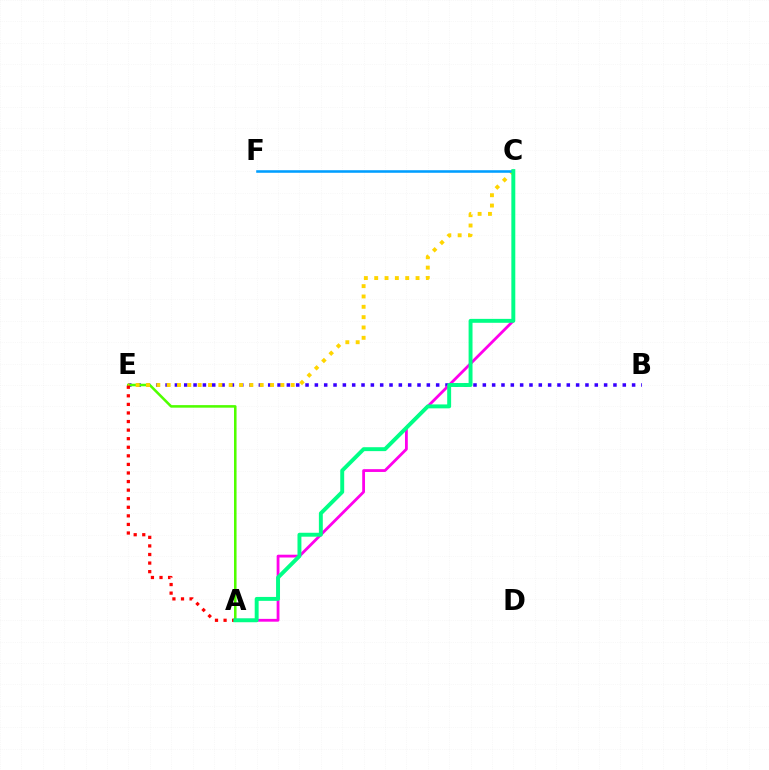{('B', 'E'): [{'color': '#3700ff', 'line_style': 'dotted', 'thickness': 2.54}], ('A', 'E'): [{'color': '#4fff00', 'line_style': 'solid', 'thickness': 1.84}, {'color': '#ff0000', 'line_style': 'dotted', 'thickness': 2.33}], ('A', 'C'): [{'color': '#ff00ed', 'line_style': 'solid', 'thickness': 2.02}, {'color': '#00ff86', 'line_style': 'solid', 'thickness': 2.82}], ('C', 'E'): [{'color': '#ffd500', 'line_style': 'dotted', 'thickness': 2.81}], ('C', 'F'): [{'color': '#009eff', 'line_style': 'solid', 'thickness': 1.85}]}